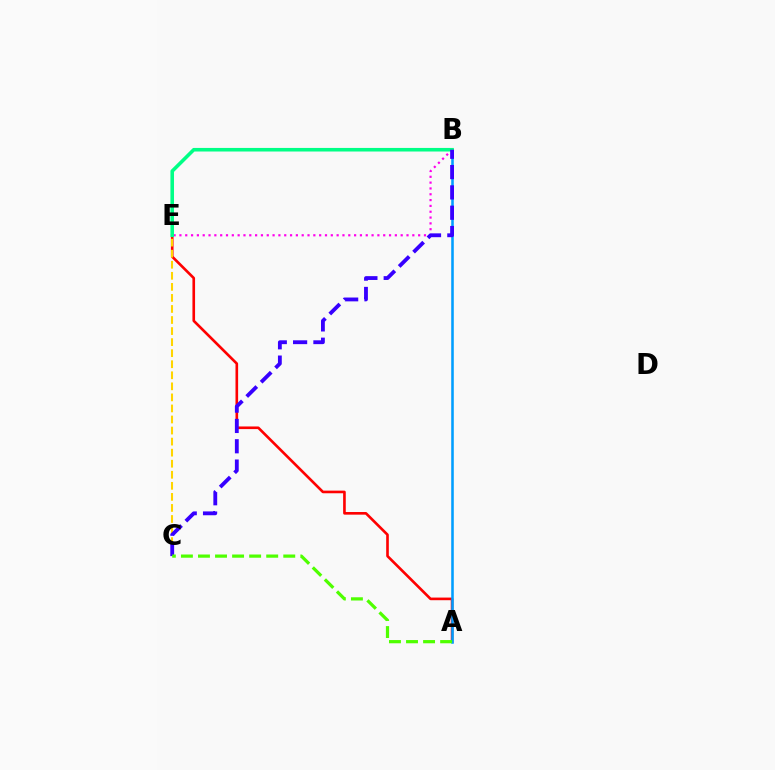{('A', 'E'): [{'color': '#ff0000', 'line_style': 'solid', 'thickness': 1.9}], ('B', 'E'): [{'color': '#ff00ed', 'line_style': 'dotted', 'thickness': 1.58}, {'color': '#00ff86', 'line_style': 'solid', 'thickness': 2.57}], ('A', 'B'): [{'color': '#009eff', 'line_style': 'solid', 'thickness': 1.84}], ('C', 'E'): [{'color': '#ffd500', 'line_style': 'dashed', 'thickness': 1.5}], ('B', 'C'): [{'color': '#3700ff', 'line_style': 'dashed', 'thickness': 2.76}], ('A', 'C'): [{'color': '#4fff00', 'line_style': 'dashed', 'thickness': 2.32}]}